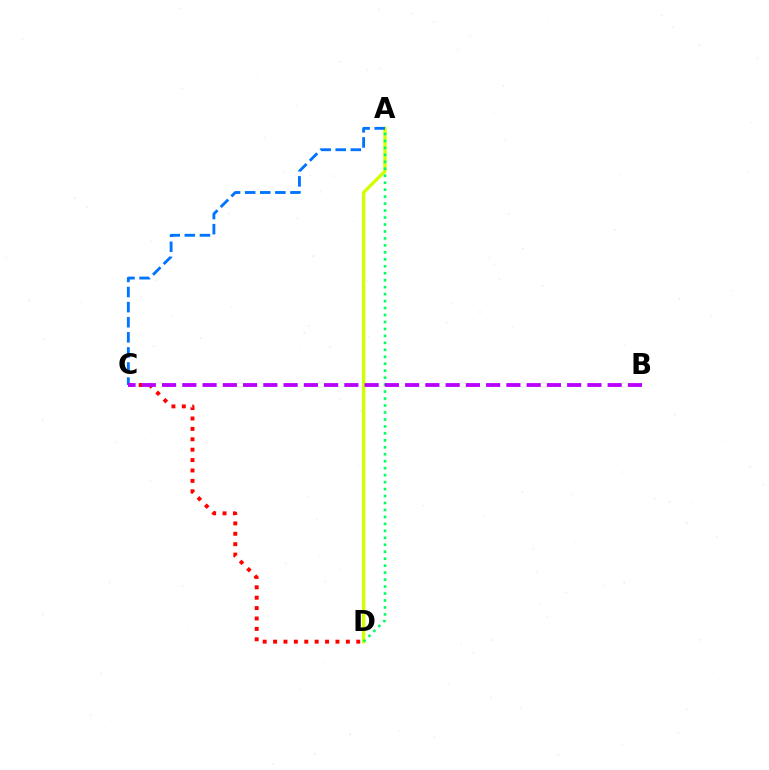{('A', 'D'): [{'color': '#d1ff00', 'line_style': 'solid', 'thickness': 2.41}, {'color': '#00ff5c', 'line_style': 'dotted', 'thickness': 1.89}], ('C', 'D'): [{'color': '#ff0000', 'line_style': 'dotted', 'thickness': 2.82}], ('A', 'C'): [{'color': '#0074ff', 'line_style': 'dashed', 'thickness': 2.05}], ('B', 'C'): [{'color': '#b900ff', 'line_style': 'dashed', 'thickness': 2.75}]}